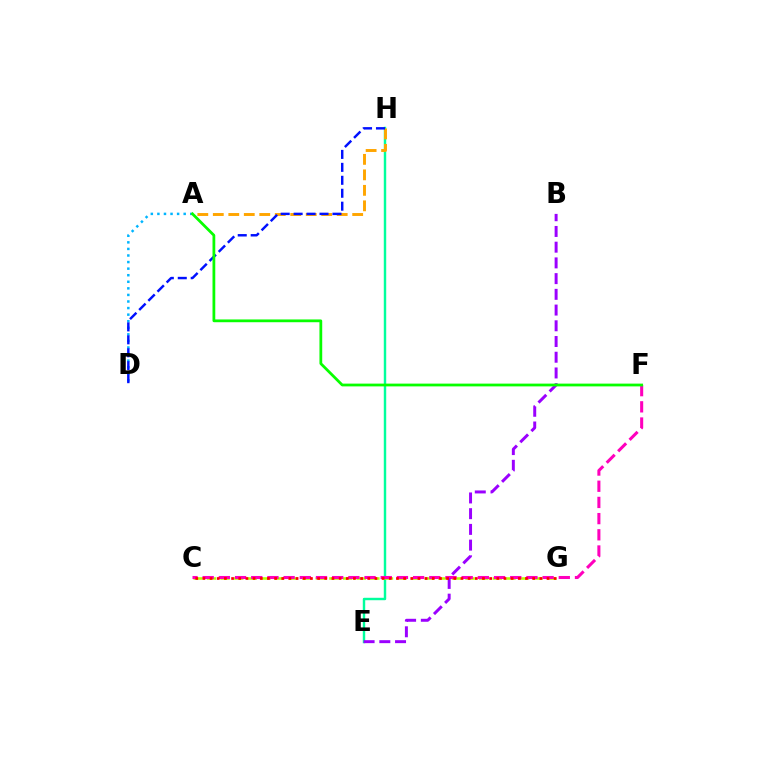{('E', 'H'): [{'color': '#00ff9d', 'line_style': 'solid', 'thickness': 1.75}], ('A', 'D'): [{'color': '#00b5ff', 'line_style': 'dotted', 'thickness': 1.79}], ('A', 'H'): [{'color': '#ffa500', 'line_style': 'dashed', 'thickness': 2.1}], ('C', 'G'): [{'color': '#b3ff00', 'line_style': 'dashed', 'thickness': 1.85}, {'color': '#ff0000', 'line_style': 'dotted', 'thickness': 1.95}], ('D', 'H'): [{'color': '#0010ff', 'line_style': 'dashed', 'thickness': 1.76}], ('C', 'F'): [{'color': '#ff00bd', 'line_style': 'dashed', 'thickness': 2.2}], ('B', 'E'): [{'color': '#9b00ff', 'line_style': 'dashed', 'thickness': 2.14}], ('A', 'F'): [{'color': '#08ff00', 'line_style': 'solid', 'thickness': 2.0}]}